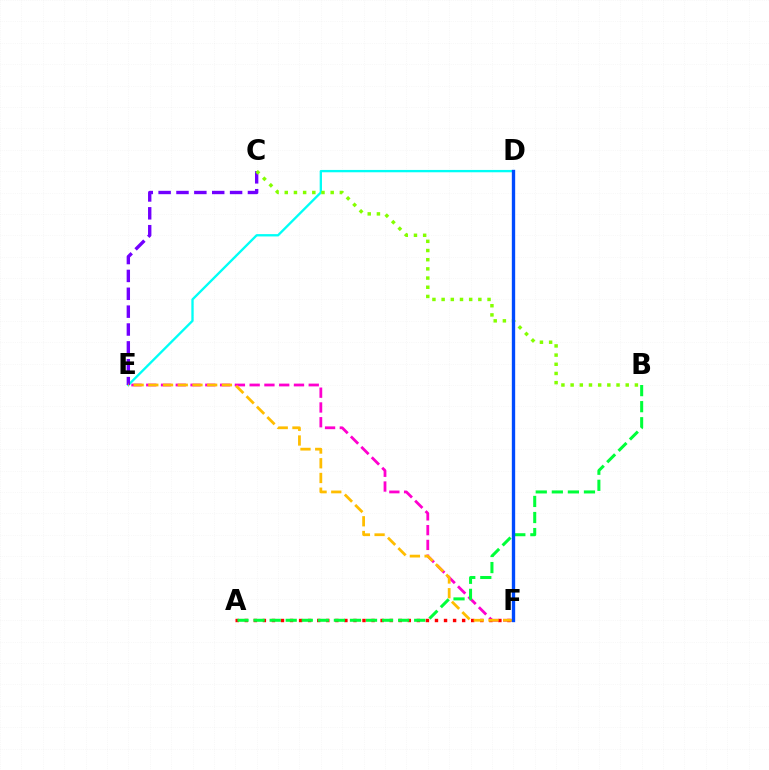{('E', 'F'): [{'color': '#ff00cf', 'line_style': 'dashed', 'thickness': 2.01}, {'color': '#ffbd00', 'line_style': 'dashed', 'thickness': 2.0}], ('A', 'F'): [{'color': '#ff0000', 'line_style': 'dotted', 'thickness': 2.46}], ('D', 'E'): [{'color': '#00fff6', 'line_style': 'solid', 'thickness': 1.68}], ('C', 'E'): [{'color': '#7200ff', 'line_style': 'dashed', 'thickness': 2.43}], ('A', 'B'): [{'color': '#00ff39', 'line_style': 'dashed', 'thickness': 2.18}], ('B', 'C'): [{'color': '#84ff00', 'line_style': 'dotted', 'thickness': 2.49}], ('D', 'F'): [{'color': '#004bff', 'line_style': 'solid', 'thickness': 2.41}]}